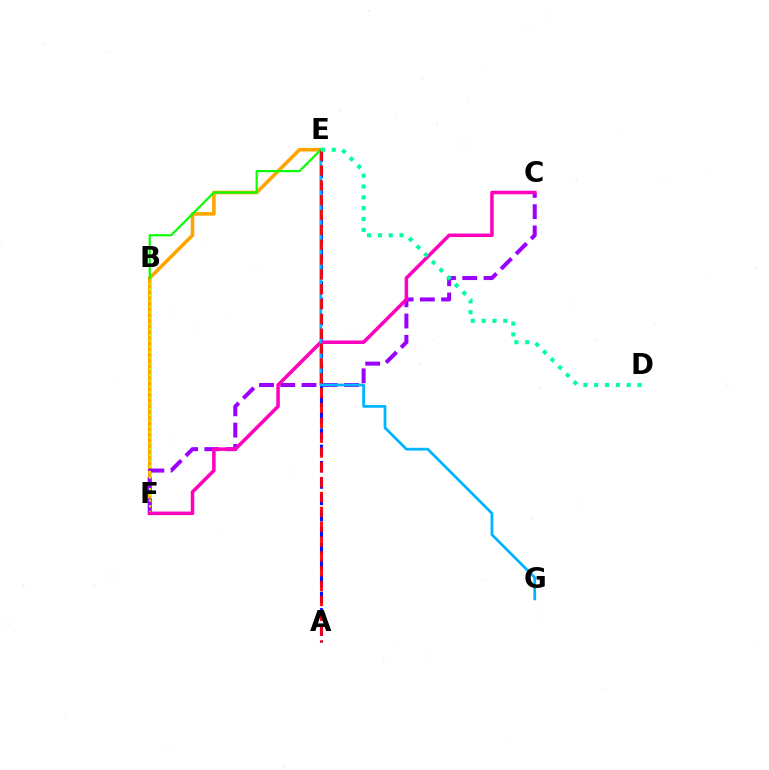{('E', 'F'): [{'color': '#ffa500', 'line_style': 'solid', 'thickness': 2.58}], ('A', 'E'): [{'color': '#0010ff', 'line_style': 'dashed', 'thickness': 2.22}, {'color': '#ff0000', 'line_style': 'dashed', 'thickness': 2.02}], ('C', 'F'): [{'color': '#9b00ff', 'line_style': 'dashed', 'thickness': 2.89}, {'color': '#ff00bd', 'line_style': 'solid', 'thickness': 2.53}], ('B', 'F'): [{'color': '#b3ff00', 'line_style': 'dotted', 'thickness': 1.55}], ('E', 'G'): [{'color': '#00b5ff', 'line_style': 'solid', 'thickness': 1.99}], ('B', 'E'): [{'color': '#08ff00', 'line_style': 'solid', 'thickness': 1.57}], ('D', 'E'): [{'color': '#00ff9d', 'line_style': 'dotted', 'thickness': 2.94}]}